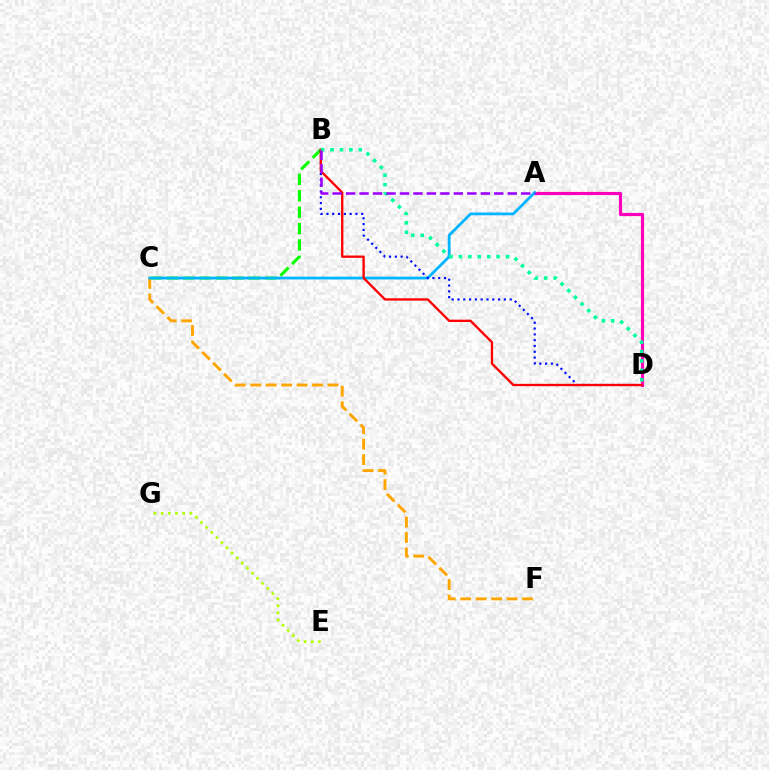{('B', 'C'): [{'color': '#08ff00', 'line_style': 'dashed', 'thickness': 2.23}], ('E', 'G'): [{'color': '#b3ff00', 'line_style': 'dotted', 'thickness': 1.95}], ('A', 'D'): [{'color': '#ff00bd', 'line_style': 'solid', 'thickness': 2.27}], ('C', 'F'): [{'color': '#ffa500', 'line_style': 'dashed', 'thickness': 2.1}], ('A', 'C'): [{'color': '#00b5ff', 'line_style': 'solid', 'thickness': 2.01}], ('B', 'D'): [{'color': '#0010ff', 'line_style': 'dotted', 'thickness': 1.58}, {'color': '#ff0000', 'line_style': 'solid', 'thickness': 1.67}, {'color': '#00ff9d', 'line_style': 'dotted', 'thickness': 2.56}], ('A', 'B'): [{'color': '#9b00ff', 'line_style': 'dashed', 'thickness': 1.83}]}